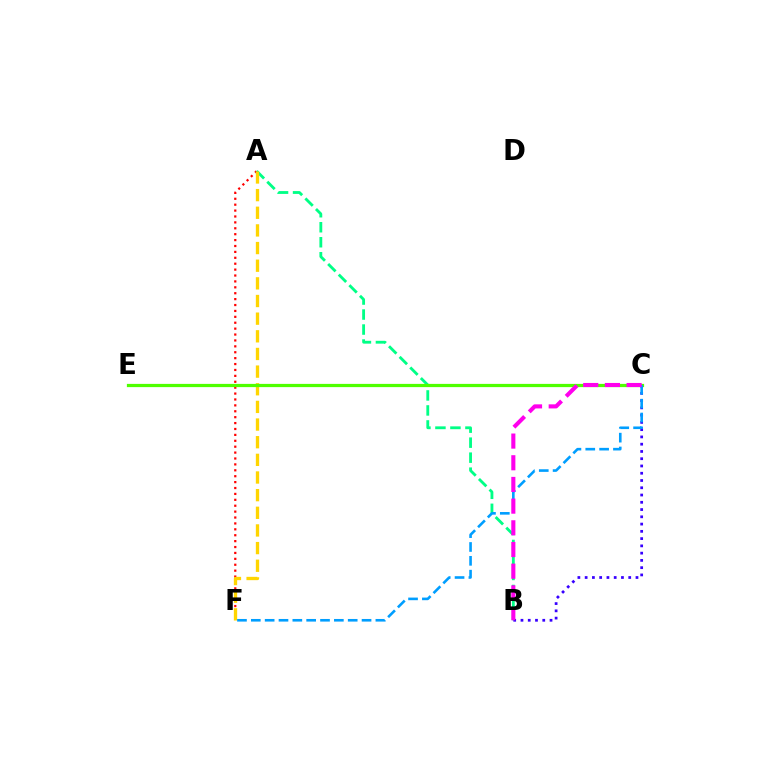{('A', 'F'): [{'color': '#ff0000', 'line_style': 'dotted', 'thickness': 1.6}, {'color': '#ffd500', 'line_style': 'dashed', 'thickness': 2.4}], ('A', 'B'): [{'color': '#00ff86', 'line_style': 'dashed', 'thickness': 2.04}], ('C', 'E'): [{'color': '#4fff00', 'line_style': 'solid', 'thickness': 2.33}], ('B', 'C'): [{'color': '#3700ff', 'line_style': 'dotted', 'thickness': 1.97}, {'color': '#ff00ed', 'line_style': 'dashed', 'thickness': 2.95}], ('C', 'F'): [{'color': '#009eff', 'line_style': 'dashed', 'thickness': 1.88}]}